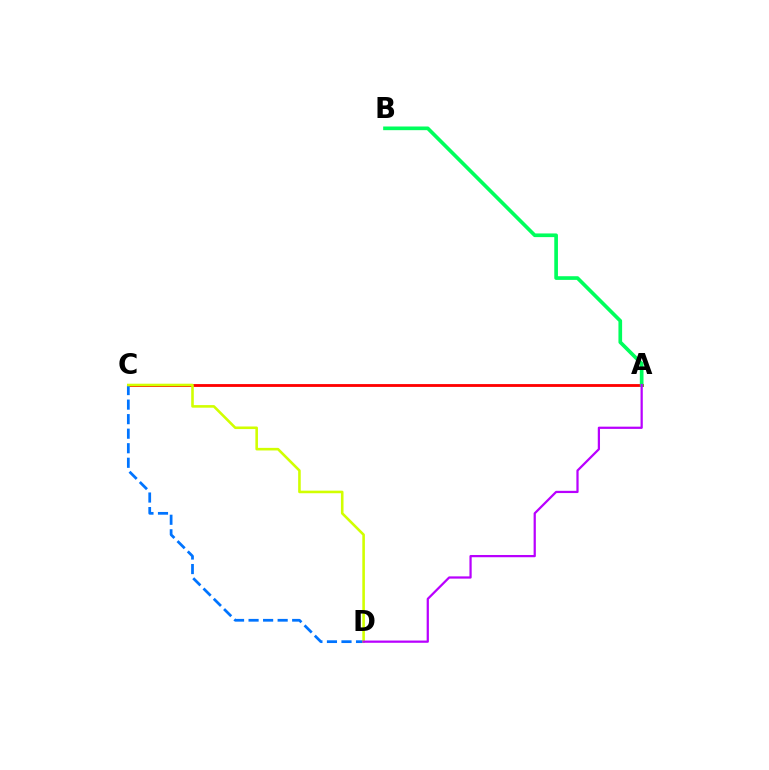{('A', 'C'): [{'color': '#ff0000', 'line_style': 'solid', 'thickness': 2.04}], ('A', 'B'): [{'color': '#00ff5c', 'line_style': 'solid', 'thickness': 2.64}], ('C', 'D'): [{'color': '#0074ff', 'line_style': 'dashed', 'thickness': 1.98}, {'color': '#d1ff00', 'line_style': 'solid', 'thickness': 1.86}], ('A', 'D'): [{'color': '#b900ff', 'line_style': 'solid', 'thickness': 1.61}]}